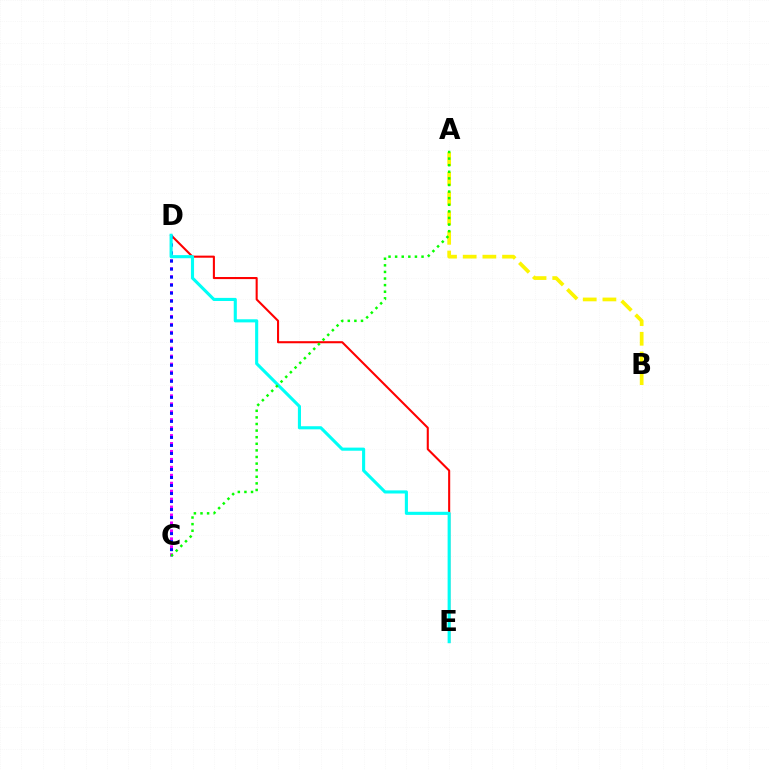{('C', 'D'): [{'color': '#ee00ff', 'line_style': 'dotted', 'thickness': 2.16}, {'color': '#0010ff', 'line_style': 'dotted', 'thickness': 2.18}], ('D', 'E'): [{'color': '#ff0000', 'line_style': 'solid', 'thickness': 1.5}, {'color': '#00fff6', 'line_style': 'solid', 'thickness': 2.24}], ('A', 'B'): [{'color': '#fcf500', 'line_style': 'dashed', 'thickness': 2.67}], ('A', 'C'): [{'color': '#08ff00', 'line_style': 'dotted', 'thickness': 1.79}]}